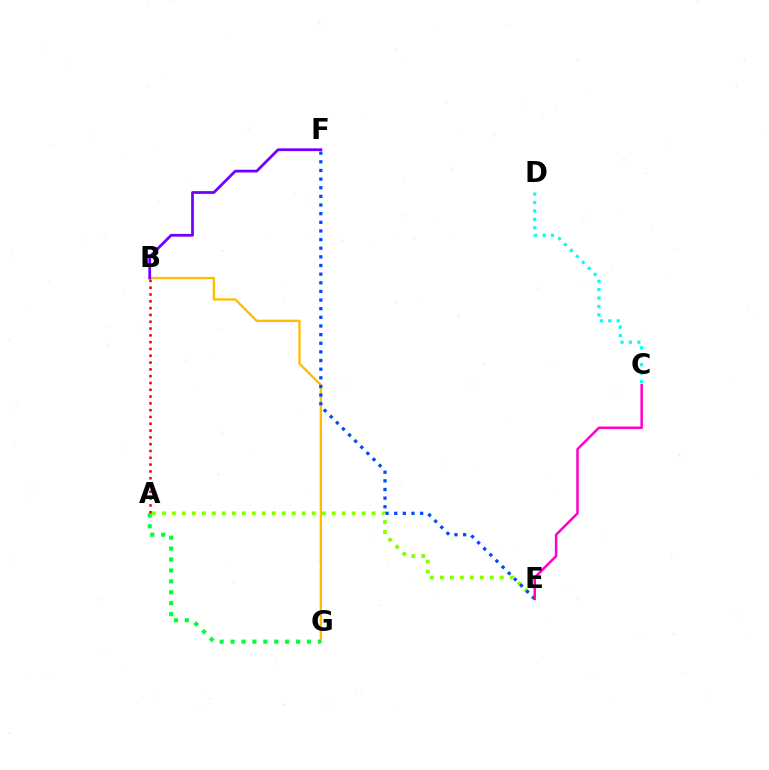{('B', 'G'): [{'color': '#ffbd00', 'line_style': 'solid', 'thickness': 1.67}], ('A', 'E'): [{'color': '#84ff00', 'line_style': 'dotted', 'thickness': 2.71}], ('C', 'D'): [{'color': '#00fff6', 'line_style': 'dotted', 'thickness': 2.29}], ('E', 'F'): [{'color': '#004bff', 'line_style': 'dotted', 'thickness': 2.35}], ('B', 'F'): [{'color': '#7200ff', 'line_style': 'solid', 'thickness': 1.99}], ('A', 'G'): [{'color': '#00ff39', 'line_style': 'dotted', 'thickness': 2.97}], ('A', 'B'): [{'color': '#ff0000', 'line_style': 'dotted', 'thickness': 1.85}], ('C', 'E'): [{'color': '#ff00cf', 'line_style': 'solid', 'thickness': 1.8}]}